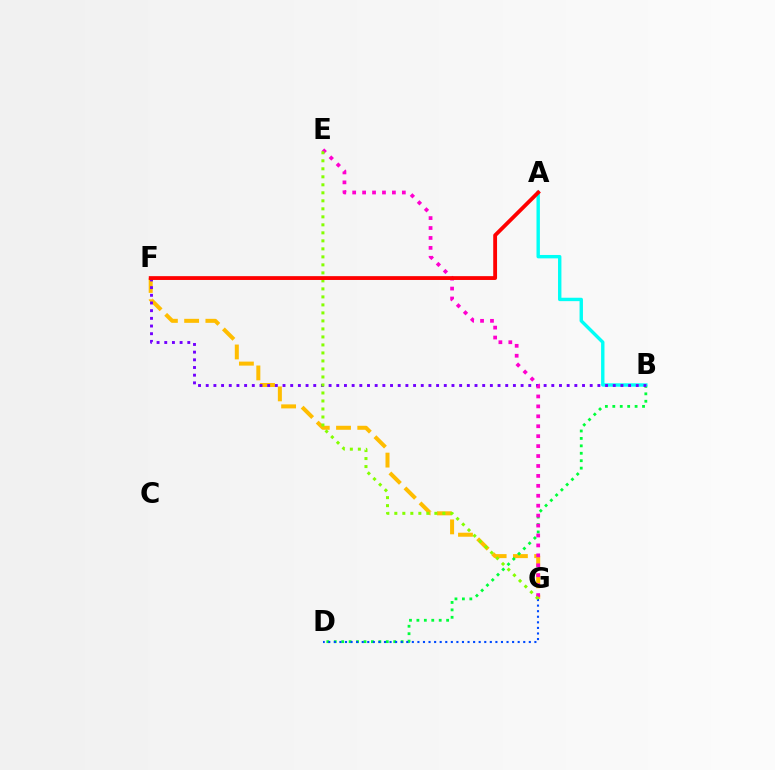{('F', 'G'): [{'color': '#ffbd00', 'line_style': 'dashed', 'thickness': 2.89}], ('B', 'D'): [{'color': '#00ff39', 'line_style': 'dotted', 'thickness': 2.02}], ('A', 'B'): [{'color': '#00fff6', 'line_style': 'solid', 'thickness': 2.44}], ('B', 'F'): [{'color': '#7200ff', 'line_style': 'dotted', 'thickness': 2.09}], ('D', 'G'): [{'color': '#004bff', 'line_style': 'dotted', 'thickness': 1.51}], ('E', 'G'): [{'color': '#ff00cf', 'line_style': 'dotted', 'thickness': 2.7}, {'color': '#84ff00', 'line_style': 'dotted', 'thickness': 2.18}], ('A', 'F'): [{'color': '#ff0000', 'line_style': 'solid', 'thickness': 2.75}]}